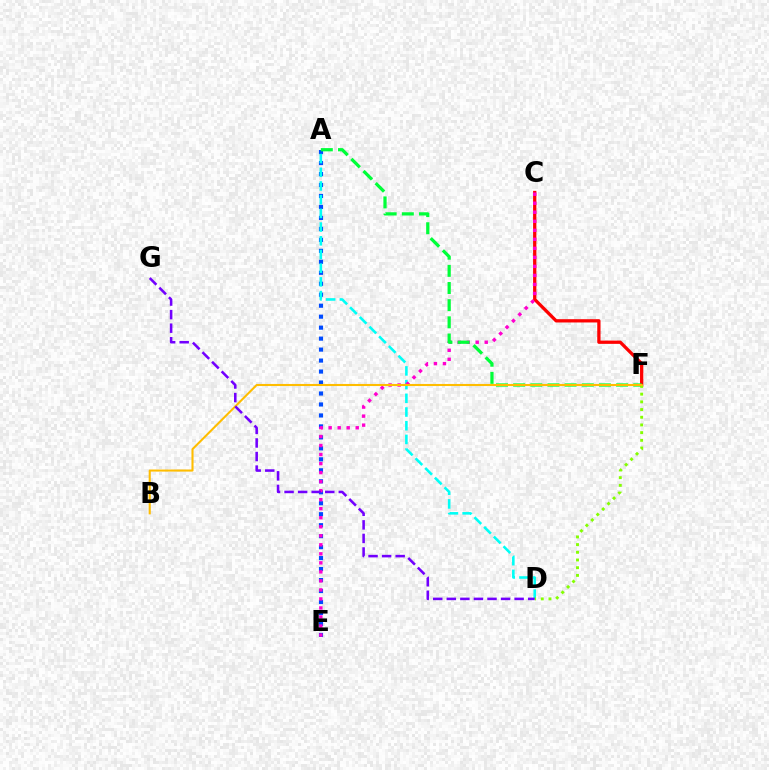{('C', 'F'): [{'color': '#ff0000', 'line_style': 'solid', 'thickness': 2.36}], ('A', 'E'): [{'color': '#004bff', 'line_style': 'dotted', 'thickness': 2.98}], ('A', 'D'): [{'color': '#00fff6', 'line_style': 'dashed', 'thickness': 1.86}], ('C', 'E'): [{'color': '#ff00cf', 'line_style': 'dotted', 'thickness': 2.45}], ('A', 'F'): [{'color': '#00ff39', 'line_style': 'dashed', 'thickness': 2.33}], ('D', 'F'): [{'color': '#84ff00', 'line_style': 'dotted', 'thickness': 2.09}], ('B', 'F'): [{'color': '#ffbd00', 'line_style': 'solid', 'thickness': 1.5}], ('D', 'G'): [{'color': '#7200ff', 'line_style': 'dashed', 'thickness': 1.84}]}